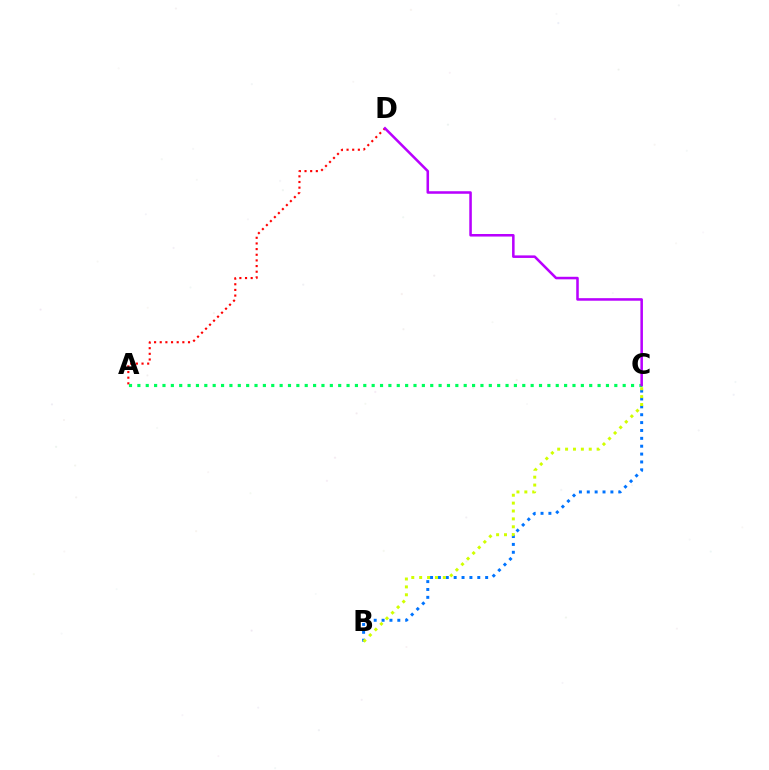{('B', 'C'): [{'color': '#0074ff', 'line_style': 'dotted', 'thickness': 2.14}, {'color': '#d1ff00', 'line_style': 'dotted', 'thickness': 2.14}], ('A', 'D'): [{'color': '#ff0000', 'line_style': 'dotted', 'thickness': 1.54}], ('A', 'C'): [{'color': '#00ff5c', 'line_style': 'dotted', 'thickness': 2.27}], ('C', 'D'): [{'color': '#b900ff', 'line_style': 'solid', 'thickness': 1.83}]}